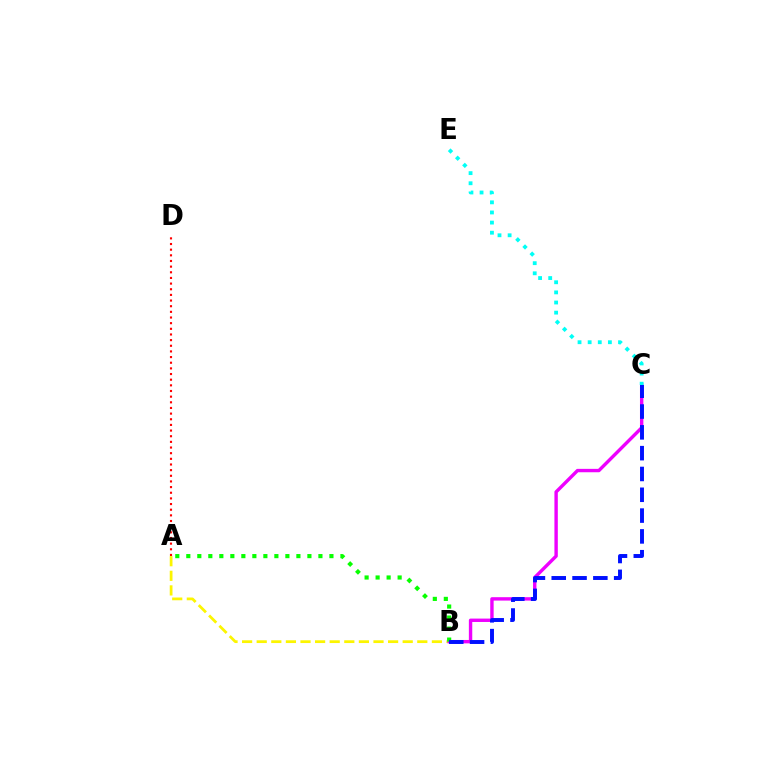{('A', 'D'): [{'color': '#ff0000', 'line_style': 'dotted', 'thickness': 1.54}], ('A', 'B'): [{'color': '#fcf500', 'line_style': 'dashed', 'thickness': 1.98}, {'color': '#08ff00', 'line_style': 'dotted', 'thickness': 2.99}], ('B', 'C'): [{'color': '#ee00ff', 'line_style': 'solid', 'thickness': 2.44}, {'color': '#0010ff', 'line_style': 'dashed', 'thickness': 2.83}], ('C', 'E'): [{'color': '#00fff6', 'line_style': 'dotted', 'thickness': 2.75}]}